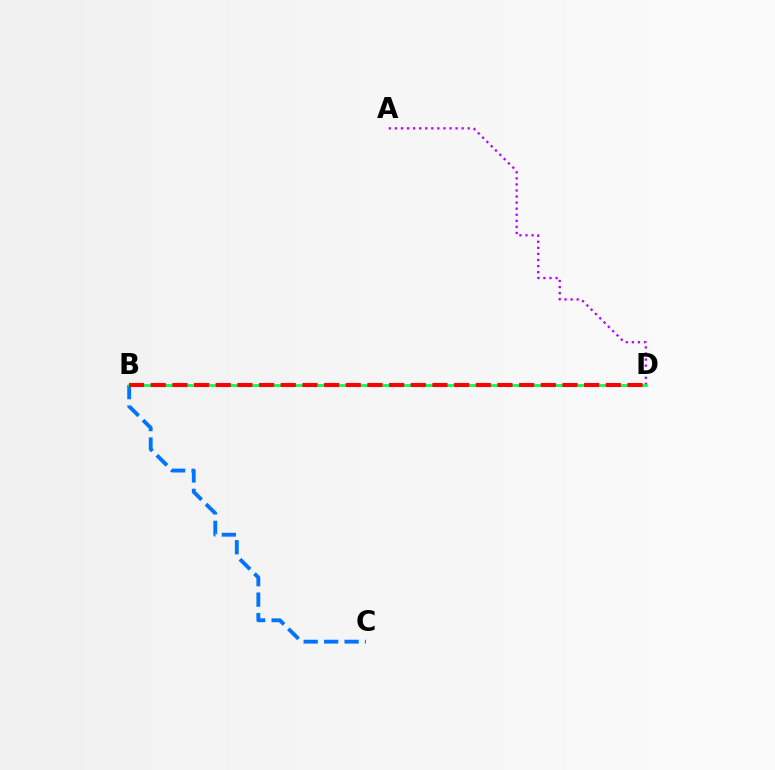{('B', 'D'): [{'color': '#d1ff00', 'line_style': 'dashed', 'thickness': 2.06}, {'color': '#00ff5c', 'line_style': 'solid', 'thickness': 1.95}, {'color': '#ff0000', 'line_style': 'dashed', 'thickness': 2.94}], ('A', 'D'): [{'color': '#b900ff', 'line_style': 'dotted', 'thickness': 1.65}], ('B', 'C'): [{'color': '#0074ff', 'line_style': 'dashed', 'thickness': 2.78}]}